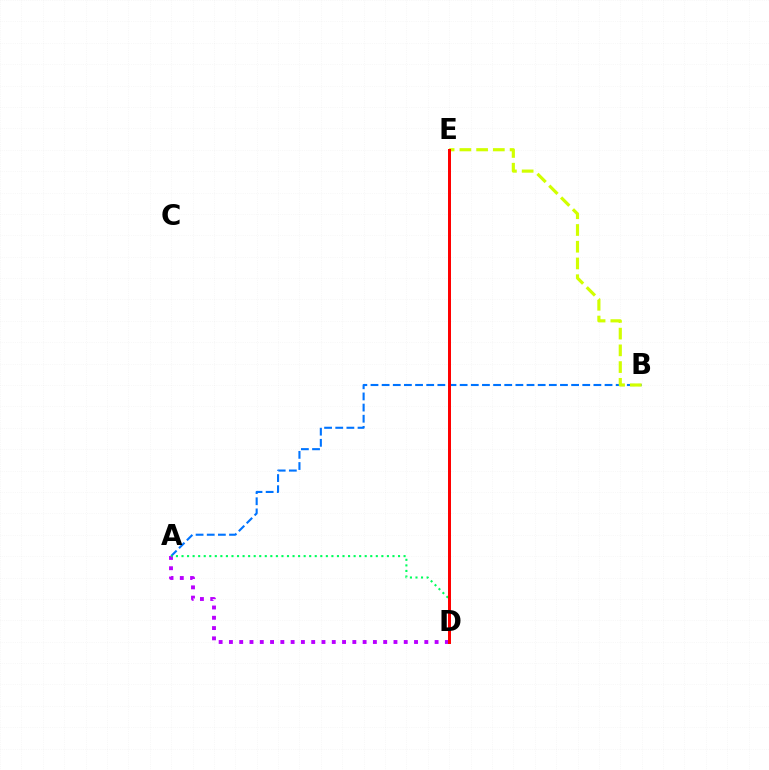{('A', 'B'): [{'color': '#0074ff', 'line_style': 'dashed', 'thickness': 1.51}], ('A', 'D'): [{'color': '#b900ff', 'line_style': 'dotted', 'thickness': 2.79}, {'color': '#00ff5c', 'line_style': 'dotted', 'thickness': 1.51}], ('B', 'E'): [{'color': '#d1ff00', 'line_style': 'dashed', 'thickness': 2.27}], ('D', 'E'): [{'color': '#ff0000', 'line_style': 'solid', 'thickness': 2.15}]}